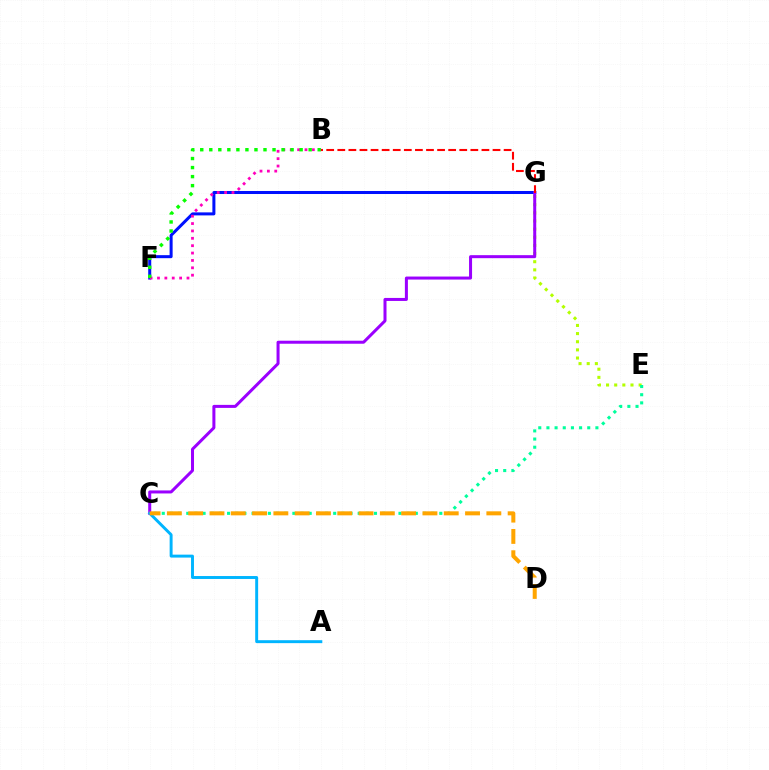{('F', 'G'): [{'color': '#0010ff', 'line_style': 'solid', 'thickness': 2.17}], ('E', 'G'): [{'color': '#b3ff00', 'line_style': 'dotted', 'thickness': 2.21}], ('B', 'F'): [{'color': '#ff00bd', 'line_style': 'dotted', 'thickness': 2.0}, {'color': '#08ff00', 'line_style': 'dotted', 'thickness': 2.45}], ('C', 'G'): [{'color': '#9b00ff', 'line_style': 'solid', 'thickness': 2.17}], ('C', 'E'): [{'color': '#00ff9d', 'line_style': 'dotted', 'thickness': 2.22}], ('A', 'C'): [{'color': '#00b5ff', 'line_style': 'solid', 'thickness': 2.12}], ('C', 'D'): [{'color': '#ffa500', 'line_style': 'dashed', 'thickness': 2.89}], ('B', 'G'): [{'color': '#ff0000', 'line_style': 'dashed', 'thickness': 1.51}]}